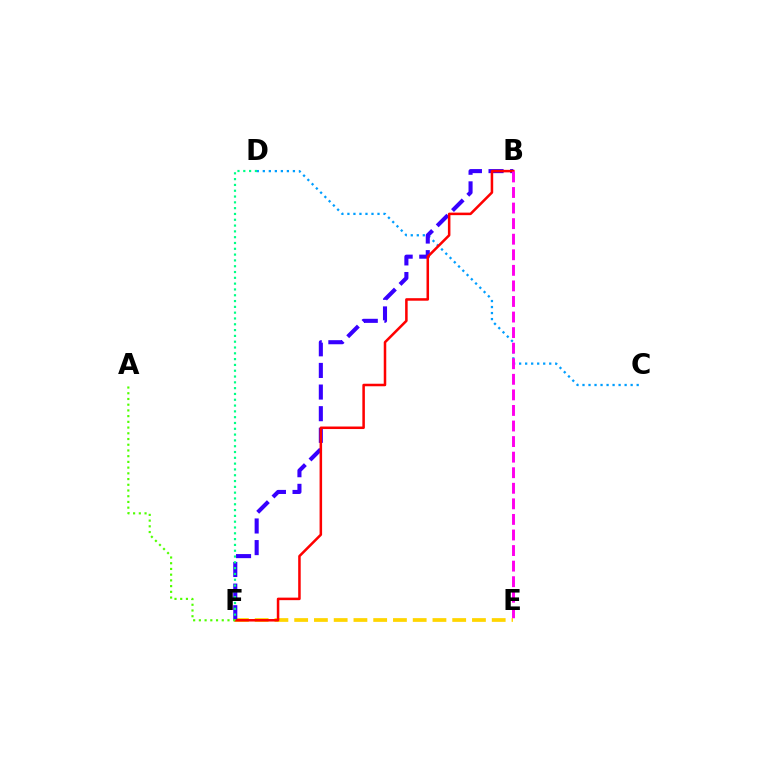{('E', 'F'): [{'color': '#ffd500', 'line_style': 'dashed', 'thickness': 2.68}], ('C', 'D'): [{'color': '#009eff', 'line_style': 'dotted', 'thickness': 1.64}], ('B', 'F'): [{'color': '#3700ff', 'line_style': 'dashed', 'thickness': 2.94}, {'color': '#ff0000', 'line_style': 'solid', 'thickness': 1.82}], ('B', 'E'): [{'color': '#ff00ed', 'line_style': 'dashed', 'thickness': 2.11}], ('D', 'F'): [{'color': '#00ff86', 'line_style': 'dotted', 'thickness': 1.58}], ('A', 'F'): [{'color': '#4fff00', 'line_style': 'dotted', 'thickness': 1.55}]}